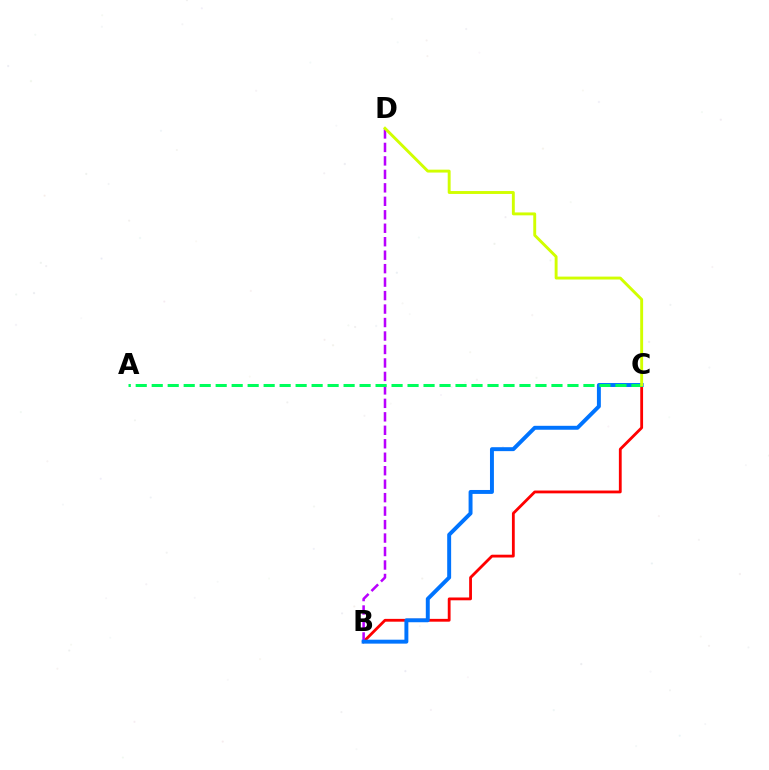{('B', 'C'): [{'color': '#ff0000', 'line_style': 'solid', 'thickness': 2.02}, {'color': '#0074ff', 'line_style': 'solid', 'thickness': 2.83}], ('B', 'D'): [{'color': '#b900ff', 'line_style': 'dashed', 'thickness': 1.83}], ('A', 'C'): [{'color': '#00ff5c', 'line_style': 'dashed', 'thickness': 2.17}], ('C', 'D'): [{'color': '#d1ff00', 'line_style': 'solid', 'thickness': 2.09}]}